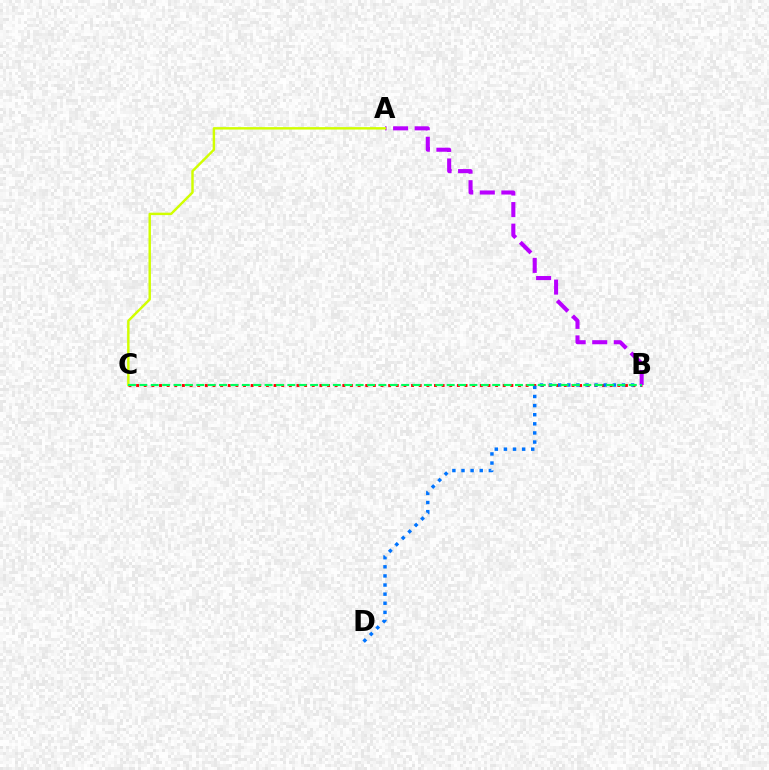{('B', 'C'): [{'color': '#ff0000', 'line_style': 'dotted', 'thickness': 2.08}, {'color': '#00ff5c', 'line_style': 'dashed', 'thickness': 1.55}], ('B', 'D'): [{'color': '#0074ff', 'line_style': 'dotted', 'thickness': 2.48}], ('A', 'B'): [{'color': '#b900ff', 'line_style': 'dashed', 'thickness': 2.93}], ('A', 'C'): [{'color': '#d1ff00', 'line_style': 'solid', 'thickness': 1.75}]}